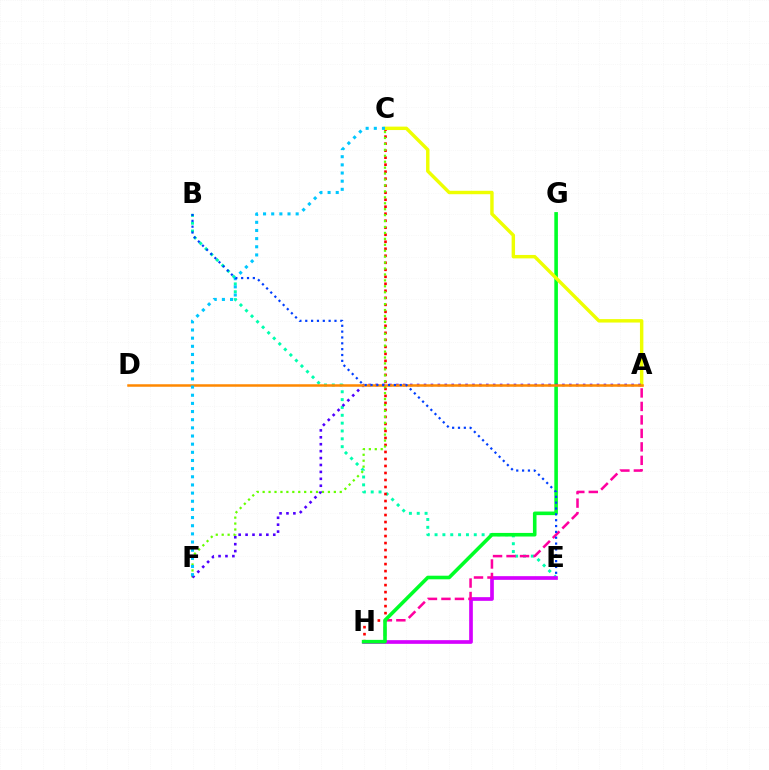{('B', 'E'): [{'color': '#00ffaf', 'line_style': 'dotted', 'thickness': 2.13}, {'color': '#003fff', 'line_style': 'dotted', 'thickness': 1.59}], ('C', 'H'): [{'color': '#ff0000', 'line_style': 'dotted', 'thickness': 1.9}], ('E', 'H'): [{'color': '#d600ff', 'line_style': 'solid', 'thickness': 2.65}], ('A', 'H'): [{'color': '#ff00a0', 'line_style': 'dashed', 'thickness': 1.83}], ('G', 'H'): [{'color': '#00ff27', 'line_style': 'solid', 'thickness': 2.59}], ('A', 'C'): [{'color': '#eeff00', 'line_style': 'solid', 'thickness': 2.47}], ('C', 'F'): [{'color': '#66ff00', 'line_style': 'dotted', 'thickness': 1.61}, {'color': '#00c7ff', 'line_style': 'dotted', 'thickness': 2.22}], ('A', 'F'): [{'color': '#4f00ff', 'line_style': 'dotted', 'thickness': 1.88}], ('A', 'D'): [{'color': '#ff8800', 'line_style': 'solid', 'thickness': 1.8}]}